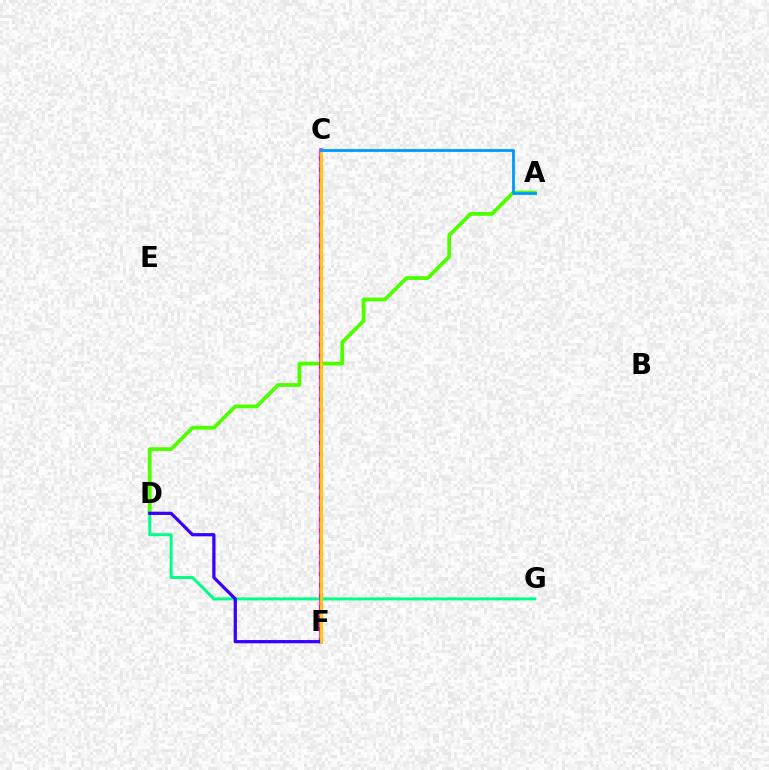{('C', 'F'): [{'color': '#ff0000', 'line_style': 'dotted', 'thickness': 2.97}, {'color': '#ff00ed', 'line_style': 'solid', 'thickness': 2.56}, {'color': '#ffd500', 'line_style': 'solid', 'thickness': 1.98}], ('A', 'D'): [{'color': '#4fff00', 'line_style': 'solid', 'thickness': 2.73}], ('D', 'G'): [{'color': '#00ff86', 'line_style': 'solid', 'thickness': 2.15}], ('D', 'F'): [{'color': '#3700ff', 'line_style': 'solid', 'thickness': 2.33}], ('A', 'C'): [{'color': '#009eff', 'line_style': 'solid', 'thickness': 2.07}]}